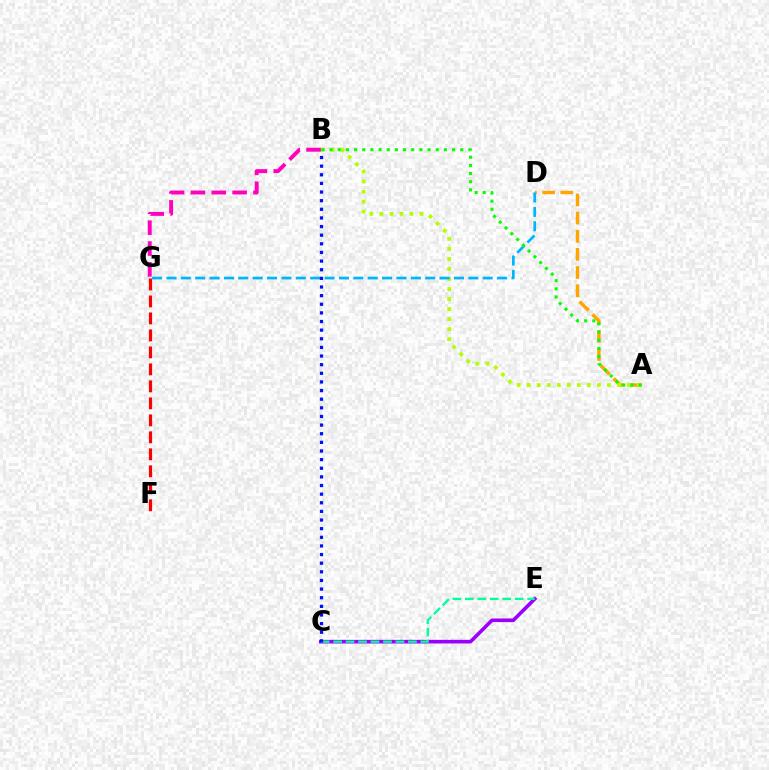{('A', 'D'): [{'color': '#ffa500', 'line_style': 'dashed', 'thickness': 2.47}], ('A', 'B'): [{'color': '#b3ff00', 'line_style': 'dotted', 'thickness': 2.72}, {'color': '#08ff00', 'line_style': 'dotted', 'thickness': 2.22}], ('B', 'G'): [{'color': '#ff00bd', 'line_style': 'dashed', 'thickness': 2.83}], ('C', 'E'): [{'color': '#9b00ff', 'line_style': 'solid', 'thickness': 2.62}, {'color': '#00ff9d', 'line_style': 'dashed', 'thickness': 1.69}], ('D', 'G'): [{'color': '#00b5ff', 'line_style': 'dashed', 'thickness': 1.95}], ('F', 'G'): [{'color': '#ff0000', 'line_style': 'dashed', 'thickness': 2.31}], ('B', 'C'): [{'color': '#0010ff', 'line_style': 'dotted', 'thickness': 2.35}]}